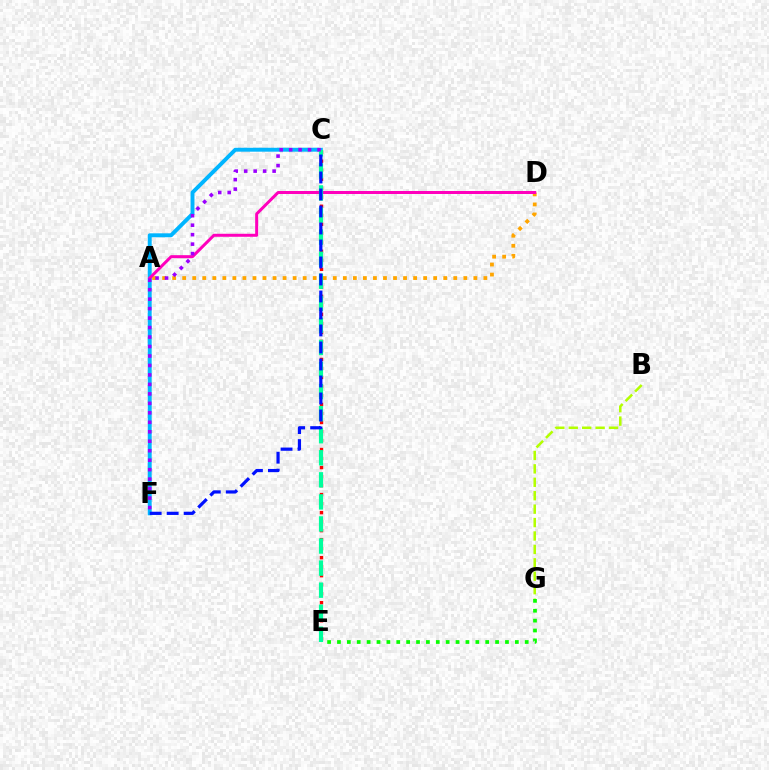{('C', 'E'): [{'color': '#ff0000', 'line_style': 'dotted', 'thickness': 2.45}, {'color': '#00ff9d', 'line_style': 'dashed', 'thickness': 3.0}], ('C', 'F'): [{'color': '#00b5ff', 'line_style': 'solid', 'thickness': 2.82}, {'color': '#9b00ff', 'line_style': 'dotted', 'thickness': 2.57}, {'color': '#0010ff', 'line_style': 'dashed', 'thickness': 2.31}], ('A', 'D'): [{'color': '#ffa500', 'line_style': 'dotted', 'thickness': 2.73}, {'color': '#ff00bd', 'line_style': 'solid', 'thickness': 2.16}], ('B', 'G'): [{'color': '#b3ff00', 'line_style': 'dashed', 'thickness': 1.82}], ('E', 'G'): [{'color': '#08ff00', 'line_style': 'dotted', 'thickness': 2.68}]}